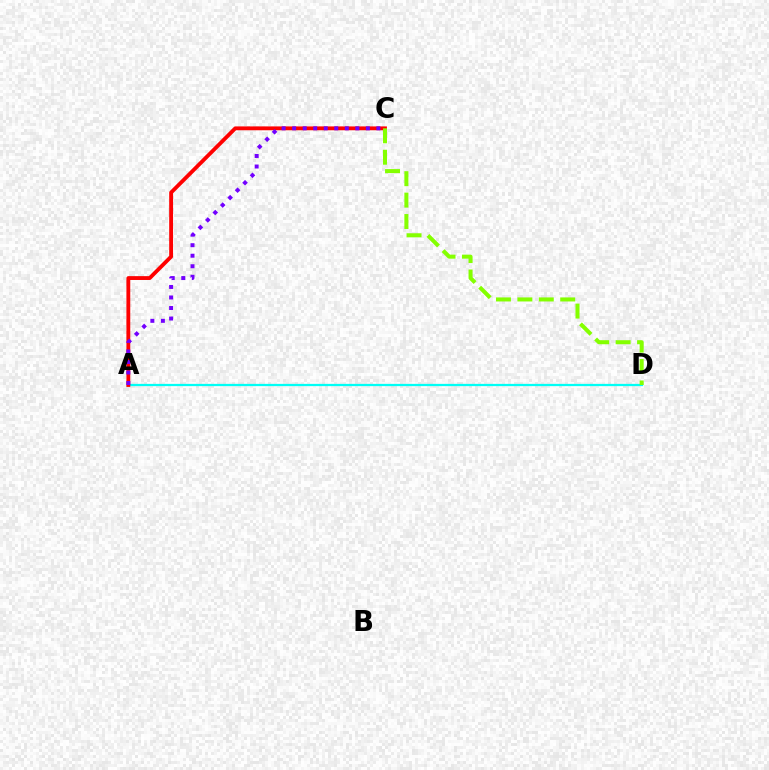{('A', 'D'): [{'color': '#00fff6', 'line_style': 'solid', 'thickness': 1.62}], ('A', 'C'): [{'color': '#ff0000', 'line_style': 'solid', 'thickness': 2.77}, {'color': '#7200ff', 'line_style': 'dotted', 'thickness': 2.86}], ('C', 'D'): [{'color': '#84ff00', 'line_style': 'dashed', 'thickness': 2.91}]}